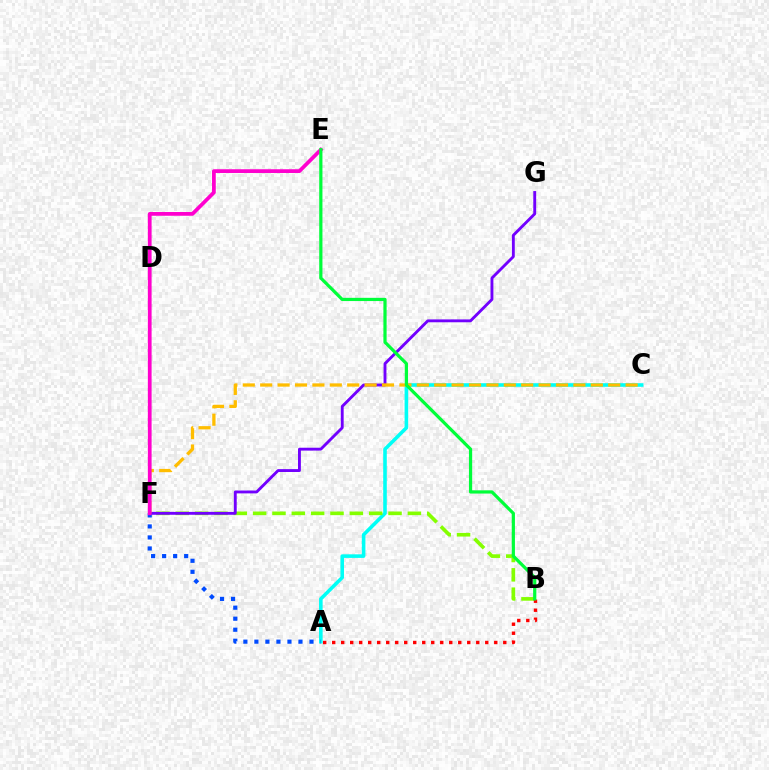{('A', 'C'): [{'color': '#00fff6', 'line_style': 'solid', 'thickness': 2.58}], ('B', 'F'): [{'color': '#84ff00', 'line_style': 'dashed', 'thickness': 2.63}], ('F', 'G'): [{'color': '#7200ff', 'line_style': 'solid', 'thickness': 2.07}], ('A', 'F'): [{'color': '#004bff', 'line_style': 'dotted', 'thickness': 2.99}], ('A', 'B'): [{'color': '#ff0000', 'line_style': 'dotted', 'thickness': 2.45}], ('C', 'F'): [{'color': '#ffbd00', 'line_style': 'dashed', 'thickness': 2.36}], ('E', 'F'): [{'color': '#ff00cf', 'line_style': 'solid', 'thickness': 2.7}], ('B', 'E'): [{'color': '#00ff39', 'line_style': 'solid', 'thickness': 2.31}]}